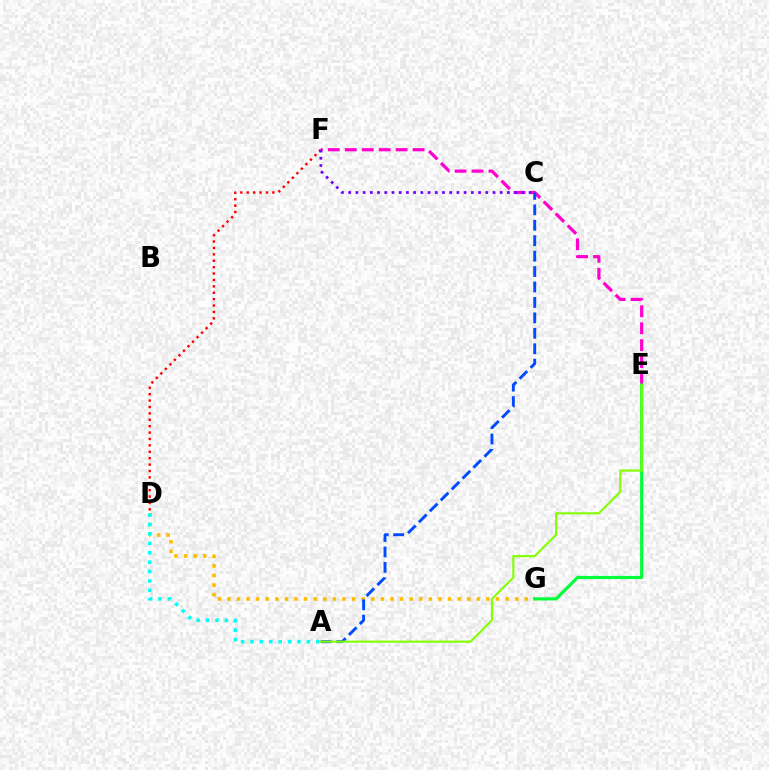{('E', 'F'): [{'color': '#ff00cf', 'line_style': 'dashed', 'thickness': 2.3}], ('D', 'G'): [{'color': '#ffbd00', 'line_style': 'dotted', 'thickness': 2.61}], ('A', 'D'): [{'color': '#00fff6', 'line_style': 'dotted', 'thickness': 2.55}], ('D', 'F'): [{'color': '#ff0000', 'line_style': 'dotted', 'thickness': 1.74}], ('E', 'G'): [{'color': '#00ff39', 'line_style': 'solid', 'thickness': 2.26}], ('A', 'C'): [{'color': '#004bff', 'line_style': 'dashed', 'thickness': 2.1}], ('C', 'F'): [{'color': '#7200ff', 'line_style': 'dotted', 'thickness': 1.96}], ('A', 'E'): [{'color': '#84ff00', 'line_style': 'solid', 'thickness': 1.53}]}